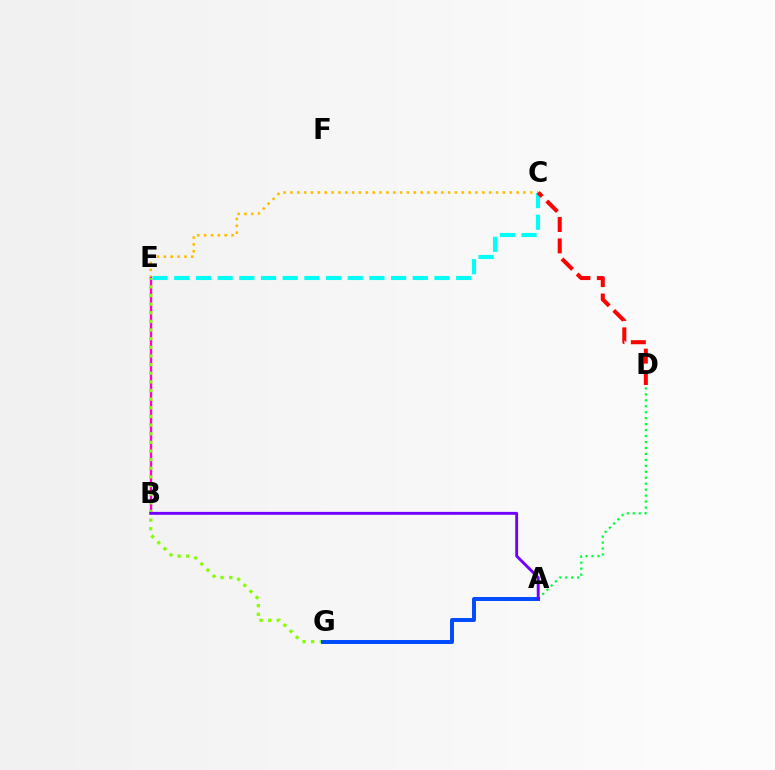{('C', 'E'): [{'color': '#ffbd00', 'line_style': 'dotted', 'thickness': 1.86}, {'color': '#00fff6', 'line_style': 'dashed', 'thickness': 2.95}], ('A', 'D'): [{'color': '#00ff39', 'line_style': 'dotted', 'thickness': 1.62}], ('B', 'E'): [{'color': '#ff00cf', 'line_style': 'solid', 'thickness': 1.7}], ('E', 'G'): [{'color': '#84ff00', 'line_style': 'dotted', 'thickness': 2.35}], ('A', 'G'): [{'color': '#004bff', 'line_style': 'solid', 'thickness': 2.85}], ('C', 'D'): [{'color': '#ff0000', 'line_style': 'dashed', 'thickness': 2.91}], ('A', 'B'): [{'color': '#7200ff', 'line_style': 'solid', 'thickness': 2.08}]}